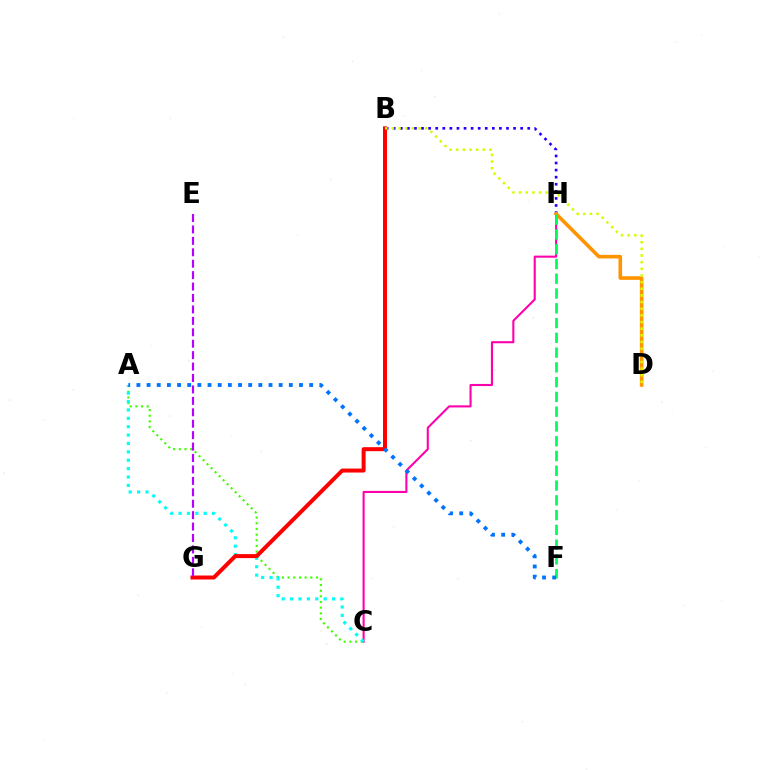{('A', 'C'): [{'color': '#3dff00', 'line_style': 'dotted', 'thickness': 1.54}, {'color': '#00fff6', 'line_style': 'dotted', 'thickness': 2.28}], ('B', 'H'): [{'color': '#2500ff', 'line_style': 'dotted', 'thickness': 1.92}], ('C', 'H'): [{'color': '#ff00ac', 'line_style': 'solid', 'thickness': 1.51}], ('D', 'H'): [{'color': '#ff9400', 'line_style': 'solid', 'thickness': 2.6}], ('B', 'G'): [{'color': '#ff0000', 'line_style': 'solid', 'thickness': 2.87}], ('F', 'H'): [{'color': '#00ff5c', 'line_style': 'dashed', 'thickness': 2.01}], ('A', 'F'): [{'color': '#0074ff', 'line_style': 'dotted', 'thickness': 2.76}], ('B', 'D'): [{'color': '#d1ff00', 'line_style': 'dotted', 'thickness': 1.81}], ('E', 'G'): [{'color': '#b900ff', 'line_style': 'dashed', 'thickness': 1.55}]}